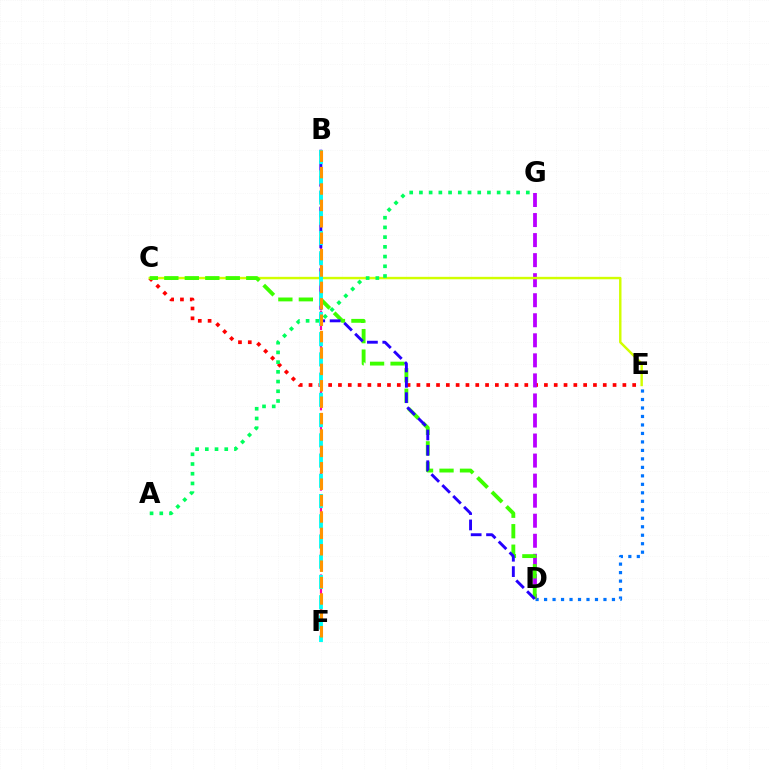{('C', 'E'): [{'color': '#ff0000', 'line_style': 'dotted', 'thickness': 2.66}, {'color': '#d1ff00', 'line_style': 'solid', 'thickness': 1.75}], ('B', 'F'): [{'color': '#ff00ac', 'line_style': 'dashed', 'thickness': 1.56}, {'color': '#00fff6', 'line_style': 'dashed', 'thickness': 2.75}, {'color': '#ff9400', 'line_style': 'dashed', 'thickness': 2.23}], ('D', 'E'): [{'color': '#0074ff', 'line_style': 'dotted', 'thickness': 2.3}], ('D', 'G'): [{'color': '#b900ff', 'line_style': 'dashed', 'thickness': 2.72}], ('C', 'D'): [{'color': '#3dff00', 'line_style': 'dashed', 'thickness': 2.78}], ('B', 'D'): [{'color': '#2500ff', 'line_style': 'dashed', 'thickness': 2.09}], ('A', 'G'): [{'color': '#00ff5c', 'line_style': 'dotted', 'thickness': 2.64}]}